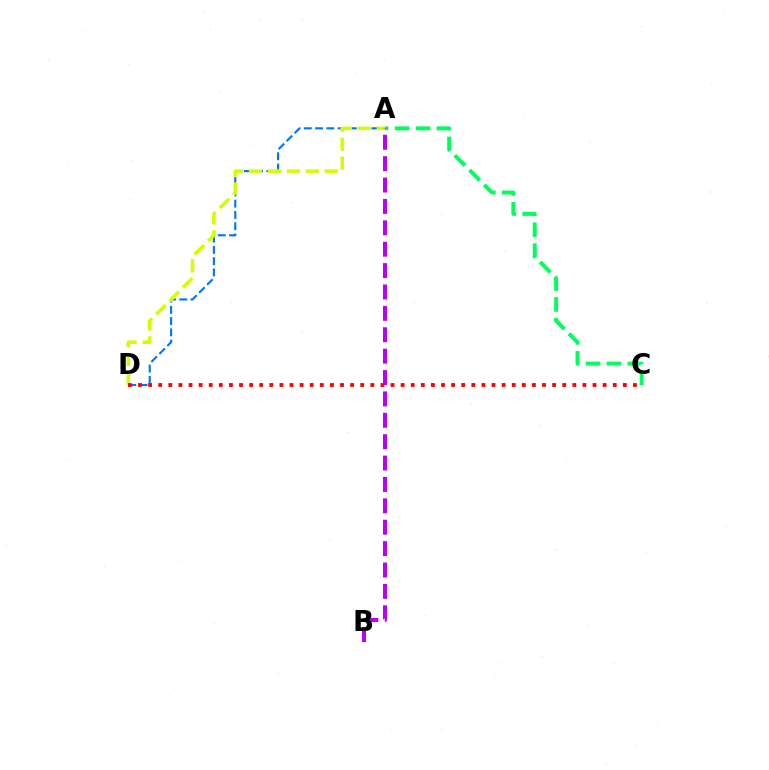{('A', 'C'): [{'color': '#00ff5c', 'line_style': 'dashed', 'thickness': 2.84}], ('A', 'D'): [{'color': '#0074ff', 'line_style': 'dashed', 'thickness': 1.53}, {'color': '#d1ff00', 'line_style': 'dashed', 'thickness': 2.57}], ('C', 'D'): [{'color': '#ff0000', 'line_style': 'dotted', 'thickness': 2.74}], ('A', 'B'): [{'color': '#b900ff', 'line_style': 'dashed', 'thickness': 2.91}]}